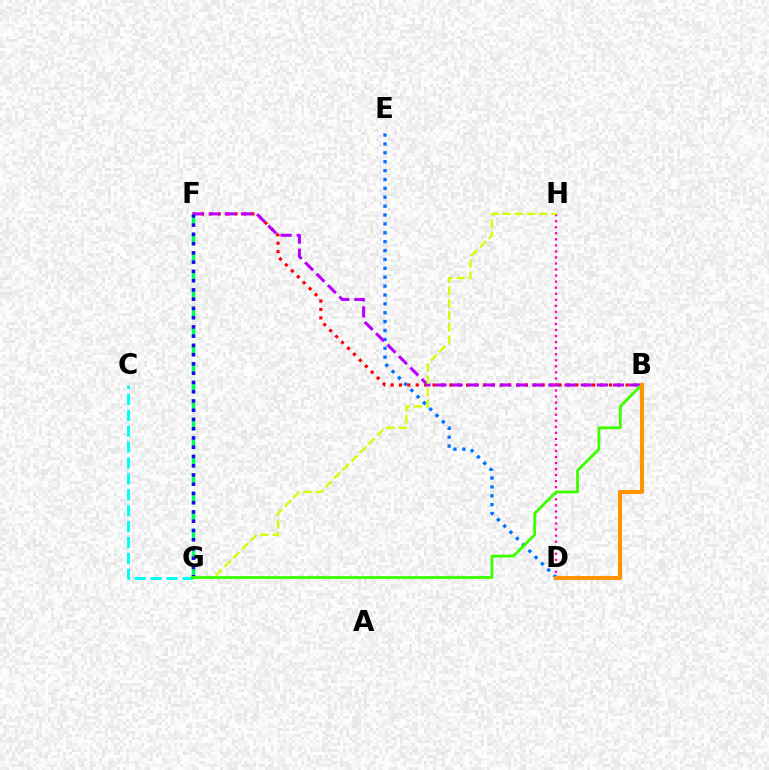{('C', 'G'): [{'color': '#00fff6', 'line_style': 'dashed', 'thickness': 2.16}], ('D', 'E'): [{'color': '#0074ff', 'line_style': 'dotted', 'thickness': 2.41}], ('B', 'F'): [{'color': '#ff0000', 'line_style': 'dotted', 'thickness': 2.28}, {'color': '#b900ff', 'line_style': 'dashed', 'thickness': 2.19}], ('F', 'G'): [{'color': '#00ff5c', 'line_style': 'dashed', 'thickness': 2.51}, {'color': '#2500ff', 'line_style': 'dotted', 'thickness': 2.51}], ('D', 'H'): [{'color': '#ff00ac', 'line_style': 'dotted', 'thickness': 1.64}], ('G', 'H'): [{'color': '#d1ff00', 'line_style': 'dashed', 'thickness': 1.66}], ('B', 'G'): [{'color': '#3dff00', 'line_style': 'solid', 'thickness': 2.04}], ('B', 'D'): [{'color': '#ff9400', 'line_style': 'solid', 'thickness': 2.88}]}